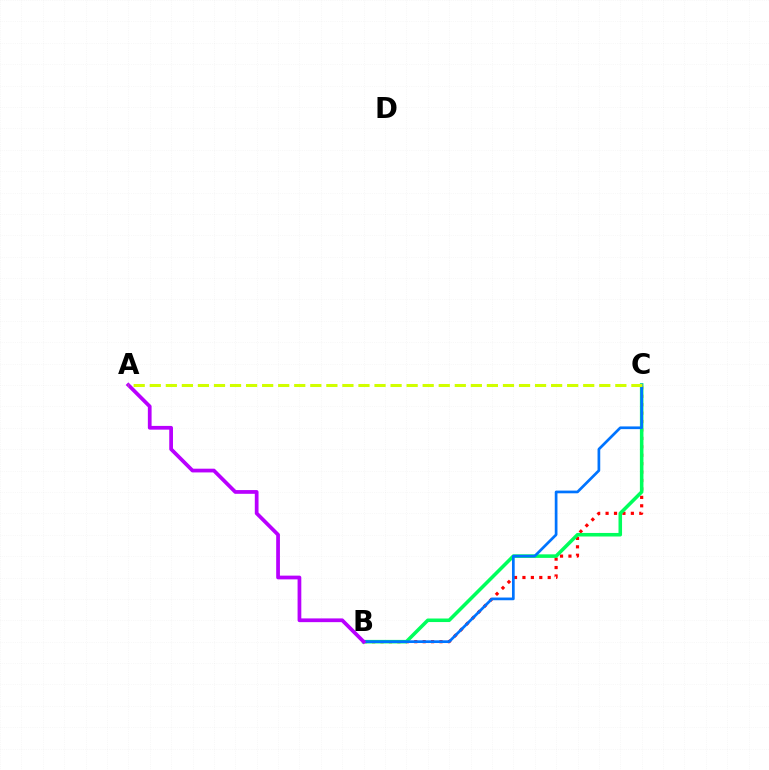{('B', 'C'): [{'color': '#ff0000', 'line_style': 'dotted', 'thickness': 2.29}, {'color': '#00ff5c', 'line_style': 'solid', 'thickness': 2.55}, {'color': '#0074ff', 'line_style': 'solid', 'thickness': 1.95}], ('A', 'B'): [{'color': '#b900ff', 'line_style': 'solid', 'thickness': 2.69}], ('A', 'C'): [{'color': '#d1ff00', 'line_style': 'dashed', 'thickness': 2.18}]}